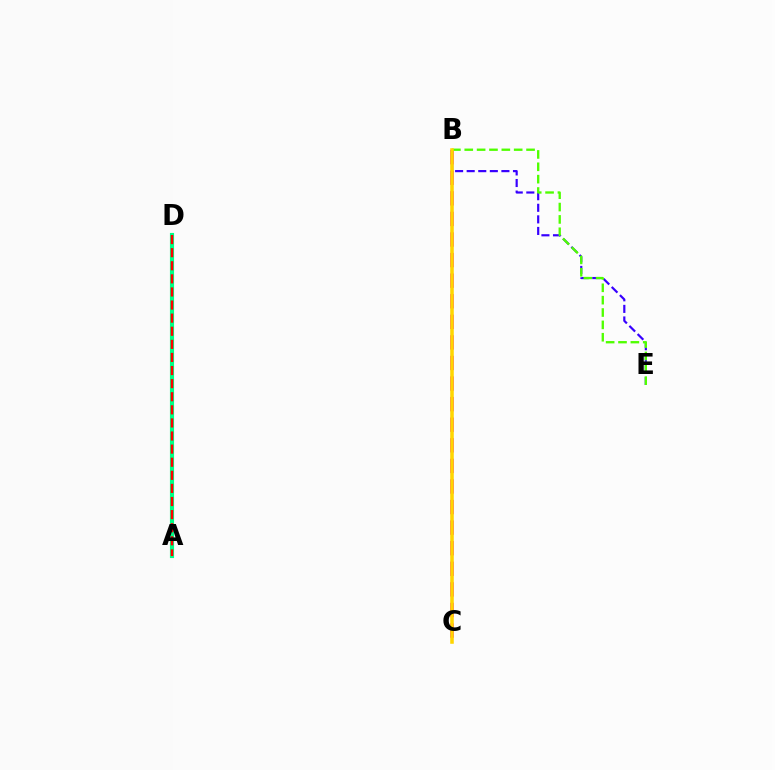{('A', 'D'): [{'color': '#009eff', 'line_style': 'dashed', 'thickness': 1.91}, {'color': '#00ff86', 'line_style': 'solid', 'thickness': 2.98}, {'color': '#ff0000', 'line_style': 'dashed', 'thickness': 1.78}], ('B', 'E'): [{'color': '#3700ff', 'line_style': 'dashed', 'thickness': 1.57}, {'color': '#4fff00', 'line_style': 'dashed', 'thickness': 1.68}], ('B', 'C'): [{'color': '#ff00ed', 'line_style': 'dashed', 'thickness': 2.8}, {'color': '#ffd500', 'line_style': 'solid', 'thickness': 2.56}]}